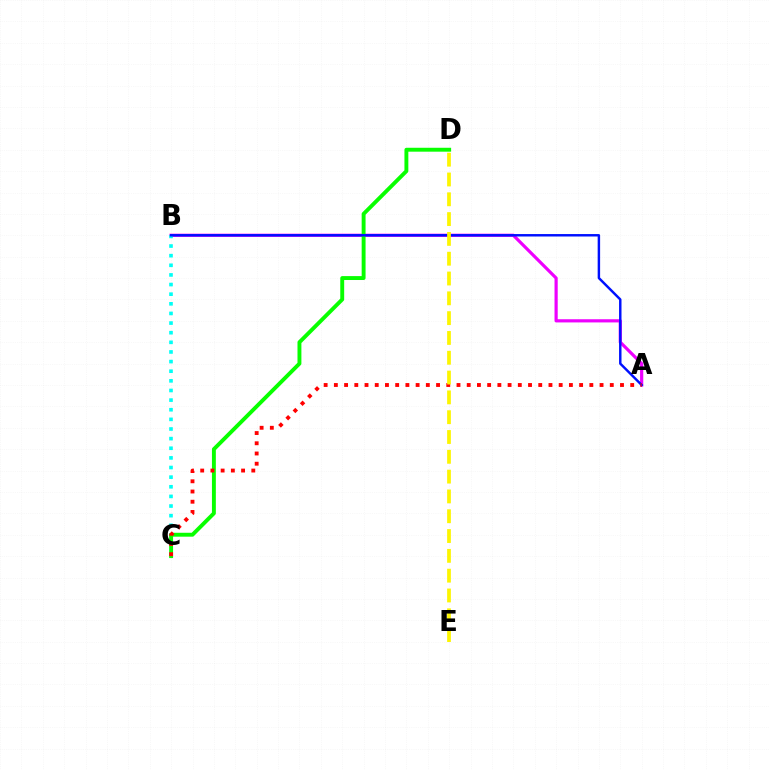{('A', 'B'): [{'color': '#ee00ff', 'line_style': 'solid', 'thickness': 2.29}, {'color': '#0010ff', 'line_style': 'solid', 'thickness': 1.76}], ('B', 'C'): [{'color': '#00fff6', 'line_style': 'dotted', 'thickness': 2.62}], ('C', 'D'): [{'color': '#08ff00', 'line_style': 'solid', 'thickness': 2.81}], ('A', 'C'): [{'color': '#ff0000', 'line_style': 'dotted', 'thickness': 2.78}], ('D', 'E'): [{'color': '#fcf500', 'line_style': 'dashed', 'thickness': 2.69}]}